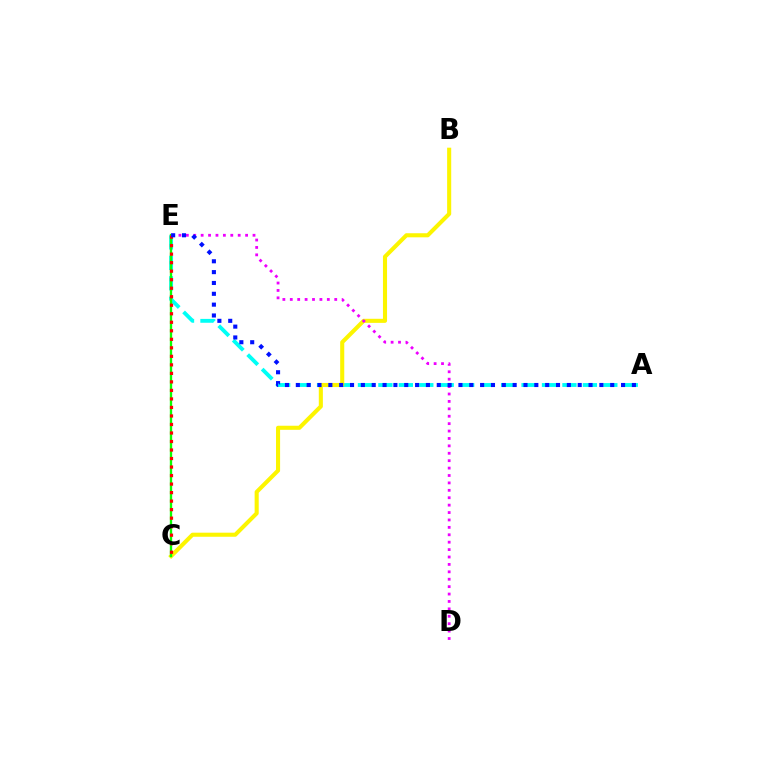{('A', 'E'): [{'color': '#00fff6', 'line_style': 'dashed', 'thickness': 2.78}, {'color': '#0010ff', 'line_style': 'dotted', 'thickness': 2.95}], ('B', 'C'): [{'color': '#fcf500', 'line_style': 'solid', 'thickness': 2.94}], ('C', 'E'): [{'color': '#08ff00', 'line_style': 'solid', 'thickness': 1.69}, {'color': '#ff0000', 'line_style': 'dotted', 'thickness': 2.31}], ('D', 'E'): [{'color': '#ee00ff', 'line_style': 'dotted', 'thickness': 2.01}]}